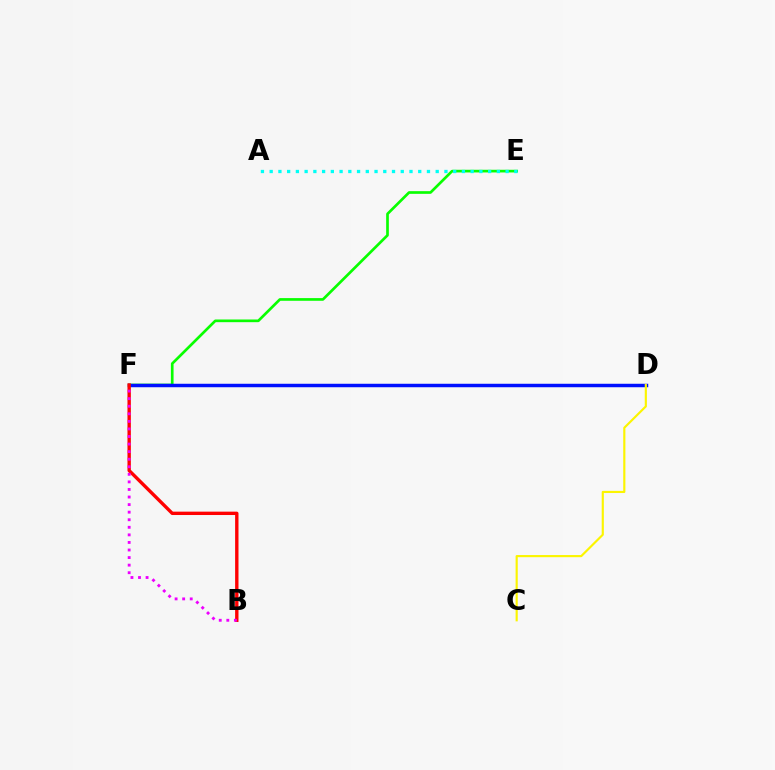{('E', 'F'): [{'color': '#08ff00', 'line_style': 'solid', 'thickness': 1.93}], ('A', 'E'): [{'color': '#00fff6', 'line_style': 'dotted', 'thickness': 2.37}], ('D', 'F'): [{'color': '#0010ff', 'line_style': 'solid', 'thickness': 2.5}], ('C', 'D'): [{'color': '#fcf500', 'line_style': 'solid', 'thickness': 1.55}], ('B', 'F'): [{'color': '#ff0000', 'line_style': 'solid', 'thickness': 2.43}, {'color': '#ee00ff', 'line_style': 'dotted', 'thickness': 2.06}]}